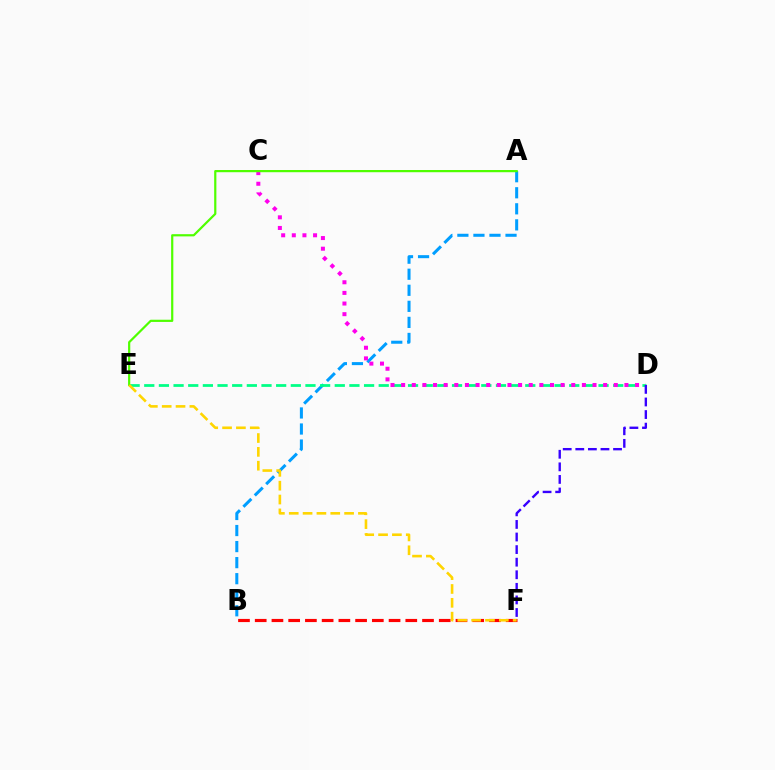{('A', 'B'): [{'color': '#009eff', 'line_style': 'dashed', 'thickness': 2.18}], ('D', 'E'): [{'color': '#00ff86', 'line_style': 'dashed', 'thickness': 1.99}], ('C', 'D'): [{'color': '#ff00ed', 'line_style': 'dotted', 'thickness': 2.89}], ('A', 'E'): [{'color': '#4fff00', 'line_style': 'solid', 'thickness': 1.59}], ('B', 'F'): [{'color': '#ff0000', 'line_style': 'dashed', 'thickness': 2.27}], ('D', 'F'): [{'color': '#3700ff', 'line_style': 'dashed', 'thickness': 1.71}], ('E', 'F'): [{'color': '#ffd500', 'line_style': 'dashed', 'thickness': 1.88}]}